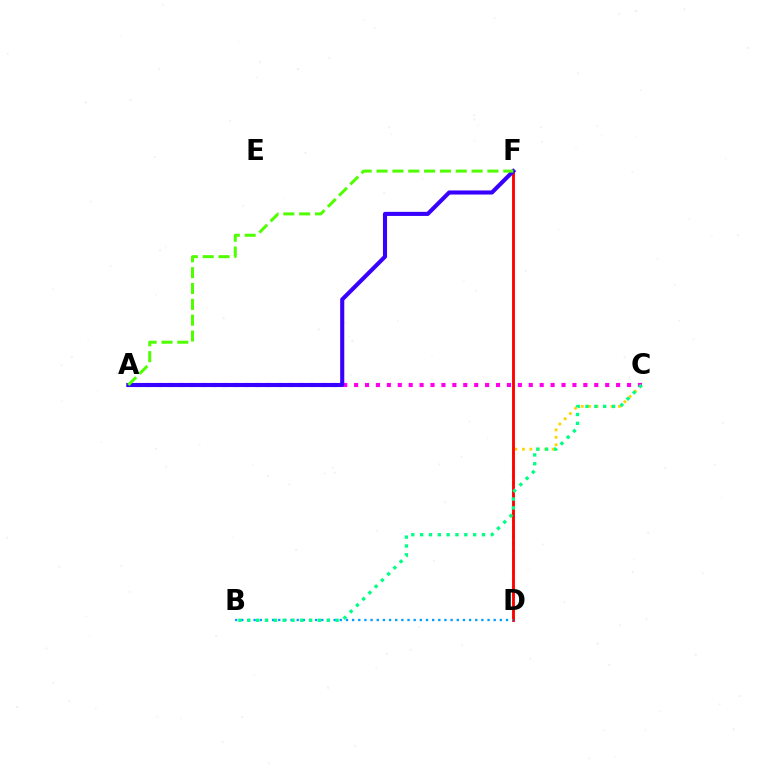{('C', 'D'): [{'color': '#ffd500', 'line_style': 'dotted', 'thickness': 2.02}], ('D', 'F'): [{'color': '#ff0000', 'line_style': 'solid', 'thickness': 2.06}], ('A', 'C'): [{'color': '#ff00ed', 'line_style': 'dotted', 'thickness': 2.97}], ('B', 'D'): [{'color': '#009eff', 'line_style': 'dotted', 'thickness': 1.67}], ('B', 'C'): [{'color': '#00ff86', 'line_style': 'dotted', 'thickness': 2.4}], ('A', 'F'): [{'color': '#3700ff', 'line_style': 'solid', 'thickness': 2.95}, {'color': '#4fff00', 'line_style': 'dashed', 'thickness': 2.15}]}